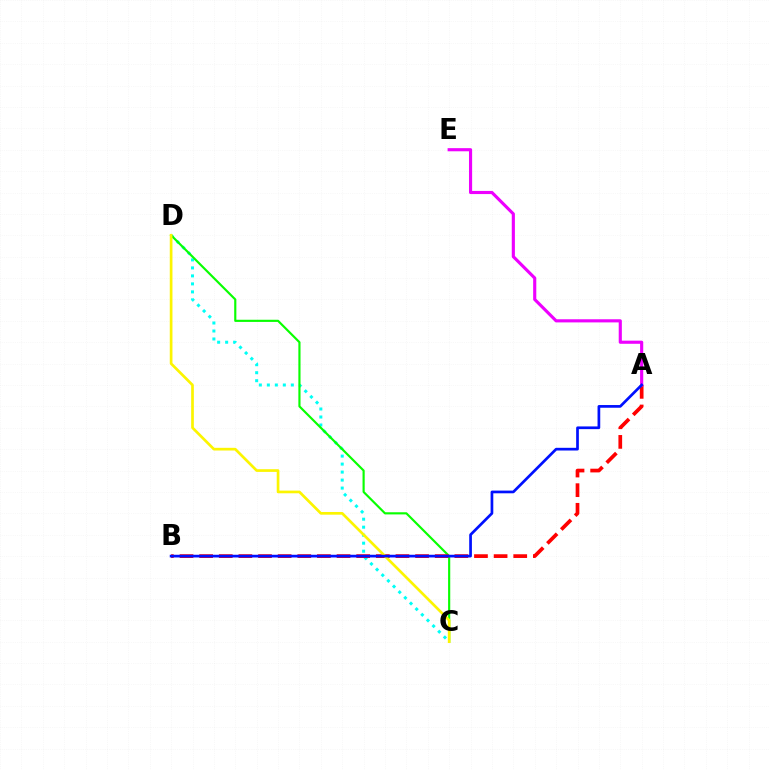{('C', 'D'): [{'color': '#00fff6', 'line_style': 'dotted', 'thickness': 2.17}, {'color': '#08ff00', 'line_style': 'solid', 'thickness': 1.55}, {'color': '#fcf500', 'line_style': 'solid', 'thickness': 1.94}], ('A', 'B'): [{'color': '#ff0000', 'line_style': 'dashed', 'thickness': 2.67}, {'color': '#0010ff', 'line_style': 'solid', 'thickness': 1.95}], ('A', 'E'): [{'color': '#ee00ff', 'line_style': 'solid', 'thickness': 2.26}]}